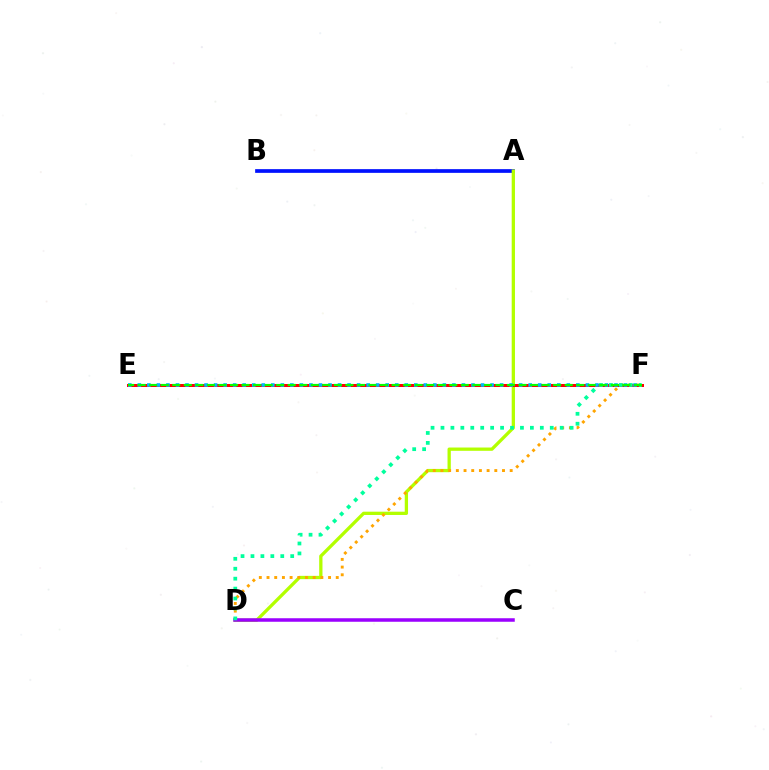{('A', 'B'): [{'color': '#0010ff', 'line_style': 'solid', 'thickness': 2.67}], ('A', 'D'): [{'color': '#b3ff00', 'line_style': 'solid', 'thickness': 2.37}], ('D', 'F'): [{'color': '#ffa500', 'line_style': 'dotted', 'thickness': 2.09}, {'color': '#00ff9d', 'line_style': 'dotted', 'thickness': 2.7}], ('E', 'F'): [{'color': '#ff00bd', 'line_style': 'dashed', 'thickness': 1.83}, {'color': '#ff0000', 'line_style': 'solid', 'thickness': 2.17}, {'color': '#00b5ff', 'line_style': 'dotted', 'thickness': 2.59}, {'color': '#08ff00', 'line_style': 'dashed', 'thickness': 1.57}], ('C', 'D'): [{'color': '#9b00ff', 'line_style': 'solid', 'thickness': 2.53}]}